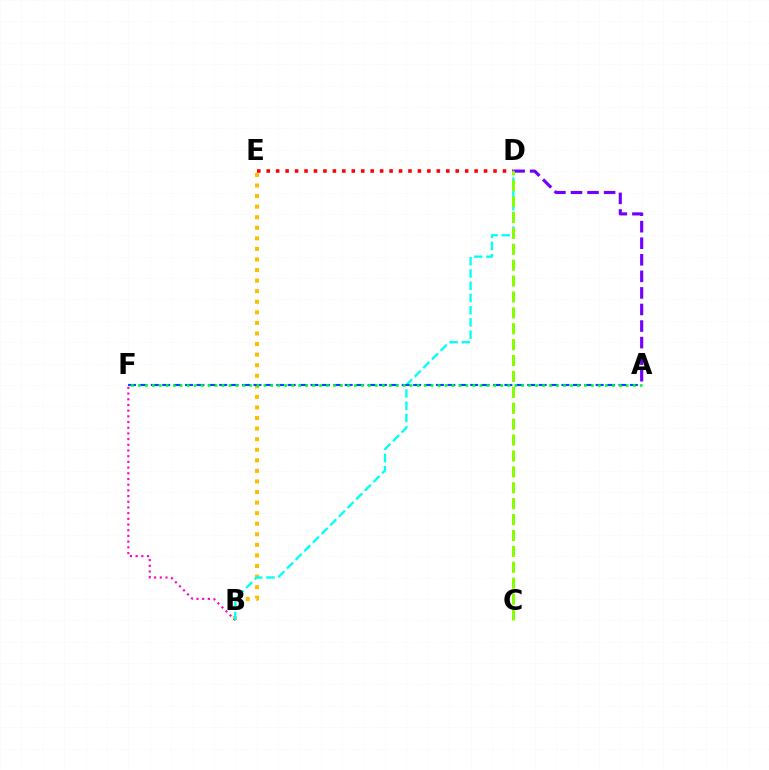{('A', 'D'): [{'color': '#7200ff', 'line_style': 'dashed', 'thickness': 2.25}], ('D', 'E'): [{'color': '#ff0000', 'line_style': 'dotted', 'thickness': 2.57}], ('B', 'E'): [{'color': '#ffbd00', 'line_style': 'dotted', 'thickness': 2.87}], ('B', 'F'): [{'color': '#ff00cf', 'line_style': 'dotted', 'thickness': 1.55}], ('B', 'D'): [{'color': '#00fff6', 'line_style': 'dashed', 'thickness': 1.66}], ('C', 'D'): [{'color': '#84ff00', 'line_style': 'dashed', 'thickness': 2.16}], ('A', 'F'): [{'color': '#004bff', 'line_style': 'dashed', 'thickness': 1.55}, {'color': '#00ff39', 'line_style': 'dotted', 'thickness': 1.89}]}